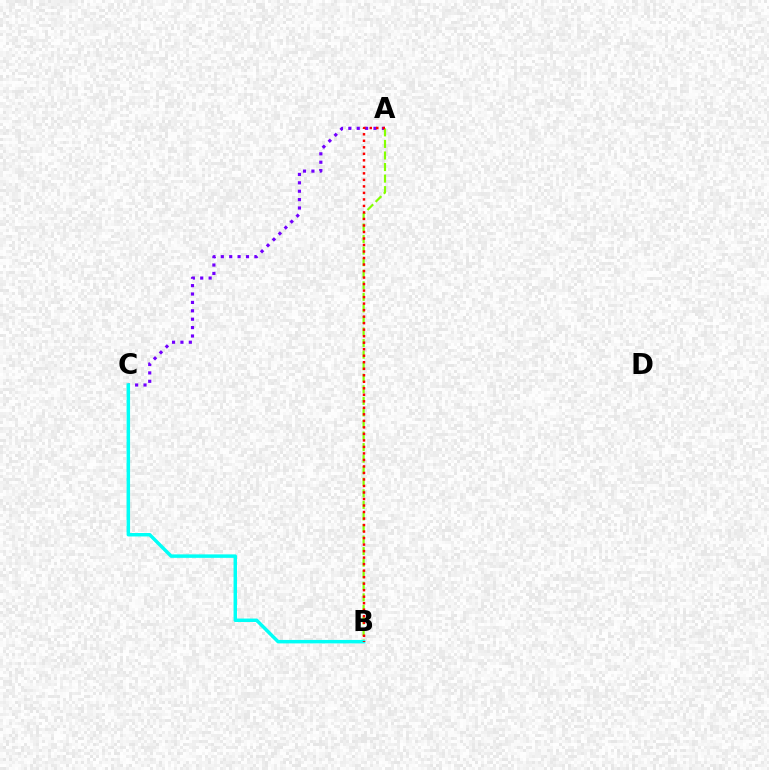{('A', 'C'): [{'color': '#7200ff', 'line_style': 'dotted', 'thickness': 2.28}], ('A', 'B'): [{'color': '#84ff00', 'line_style': 'dashed', 'thickness': 1.57}, {'color': '#ff0000', 'line_style': 'dotted', 'thickness': 1.77}], ('B', 'C'): [{'color': '#00fff6', 'line_style': 'solid', 'thickness': 2.49}]}